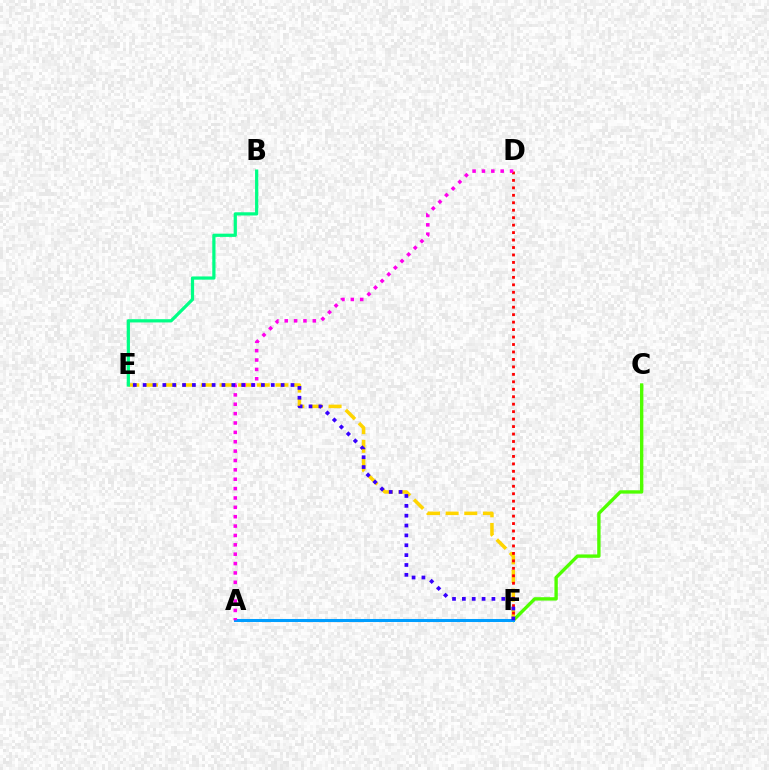{('C', 'F'): [{'color': '#4fff00', 'line_style': 'solid', 'thickness': 2.42}], ('E', 'F'): [{'color': '#ffd500', 'line_style': 'dashed', 'thickness': 2.53}, {'color': '#3700ff', 'line_style': 'dotted', 'thickness': 2.68}], ('D', 'F'): [{'color': '#ff0000', 'line_style': 'dotted', 'thickness': 2.03}], ('A', 'F'): [{'color': '#009eff', 'line_style': 'solid', 'thickness': 2.18}], ('B', 'E'): [{'color': '#00ff86', 'line_style': 'solid', 'thickness': 2.32}], ('A', 'D'): [{'color': '#ff00ed', 'line_style': 'dotted', 'thickness': 2.55}]}